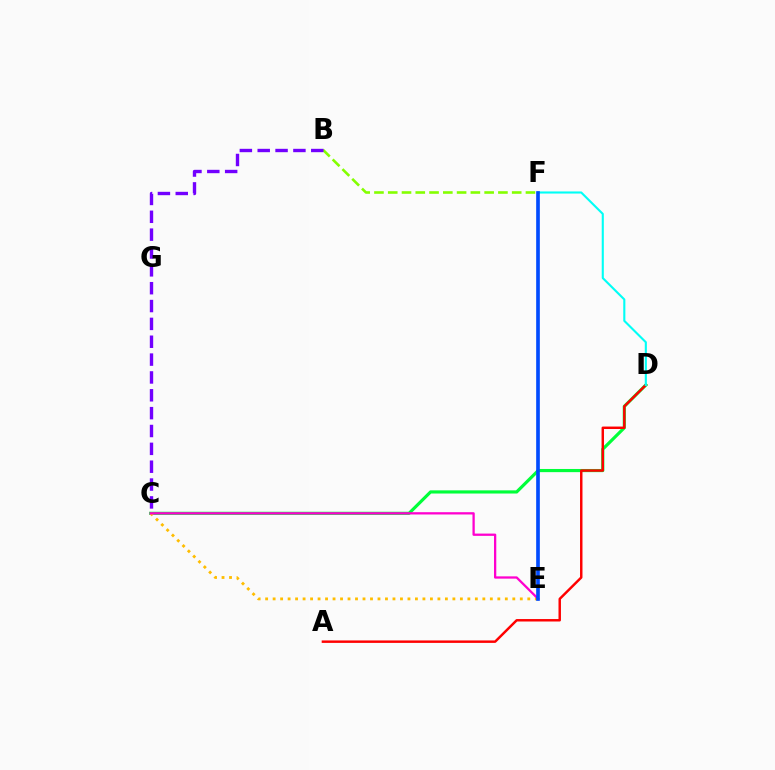{('C', 'D'): [{'color': '#00ff39', 'line_style': 'solid', 'thickness': 2.28}], ('C', 'E'): [{'color': '#ffbd00', 'line_style': 'dotted', 'thickness': 2.04}, {'color': '#ff00cf', 'line_style': 'solid', 'thickness': 1.64}], ('B', 'F'): [{'color': '#84ff00', 'line_style': 'dashed', 'thickness': 1.87}], ('A', 'D'): [{'color': '#ff0000', 'line_style': 'solid', 'thickness': 1.77}], ('D', 'F'): [{'color': '#00fff6', 'line_style': 'solid', 'thickness': 1.52}], ('E', 'F'): [{'color': '#004bff', 'line_style': 'solid', 'thickness': 2.64}], ('B', 'C'): [{'color': '#7200ff', 'line_style': 'dashed', 'thickness': 2.43}]}